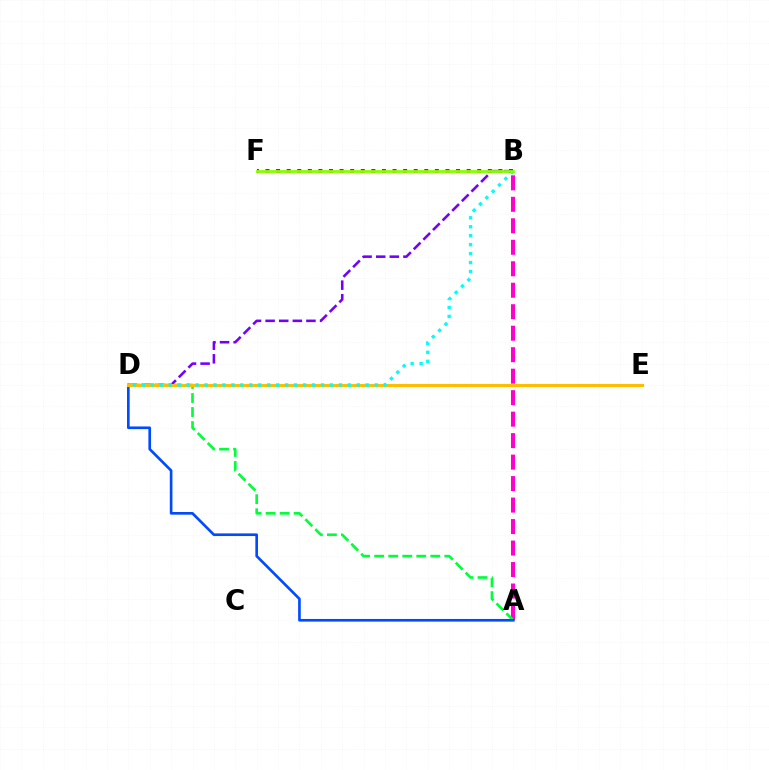{('B', 'F'): [{'color': '#ff0000', 'line_style': 'dotted', 'thickness': 2.88}, {'color': '#84ff00', 'line_style': 'solid', 'thickness': 2.0}], ('A', 'B'): [{'color': '#ff00cf', 'line_style': 'dashed', 'thickness': 2.92}], ('A', 'D'): [{'color': '#00ff39', 'line_style': 'dashed', 'thickness': 1.91}, {'color': '#004bff', 'line_style': 'solid', 'thickness': 1.91}], ('B', 'D'): [{'color': '#7200ff', 'line_style': 'dashed', 'thickness': 1.85}, {'color': '#00fff6', 'line_style': 'dotted', 'thickness': 2.43}], ('D', 'E'): [{'color': '#ffbd00', 'line_style': 'solid', 'thickness': 2.25}]}